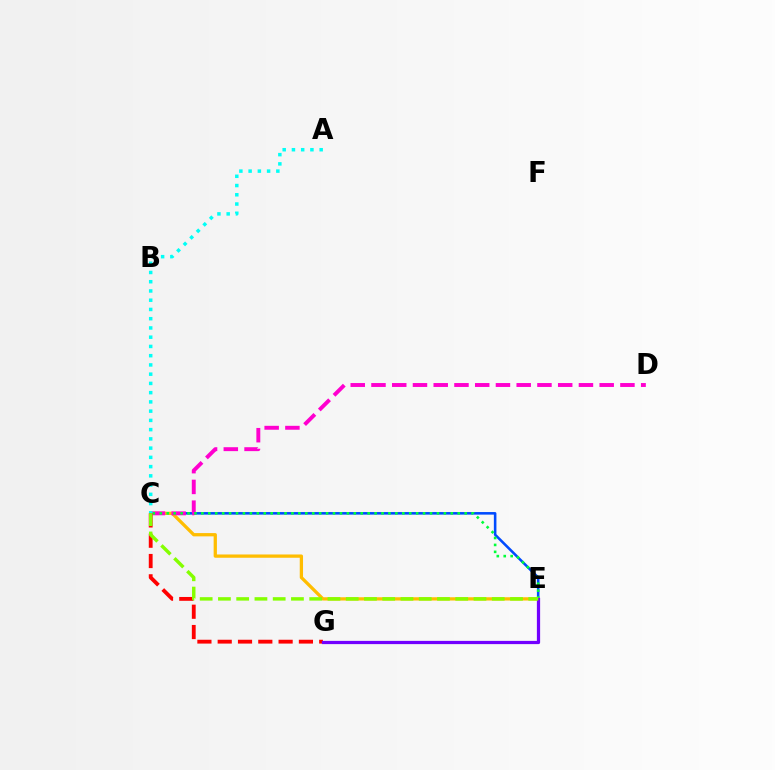{('C', 'E'): [{'color': '#004bff', 'line_style': 'solid', 'thickness': 1.85}, {'color': '#ffbd00', 'line_style': 'solid', 'thickness': 2.36}, {'color': '#00ff39', 'line_style': 'dotted', 'thickness': 1.88}, {'color': '#84ff00', 'line_style': 'dashed', 'thickness': 2.48}], ('C', 'D'): [{'color': '#ff00cf', 'line_style': 'dashed', 'thickness': 2.82}], ('C', 'G'): [{'color': '#ff0000', 'line_style': 'dashed', 'thickness': 2.76}], ('E', 'G'): [{'color': '#7200ff', 'line_style': 'solid', 'thickness': 2.33}], ('A', 'C'): [{'color': '#00fff6', 'line_style': 'dotted', 'thickness': 2.51}]}